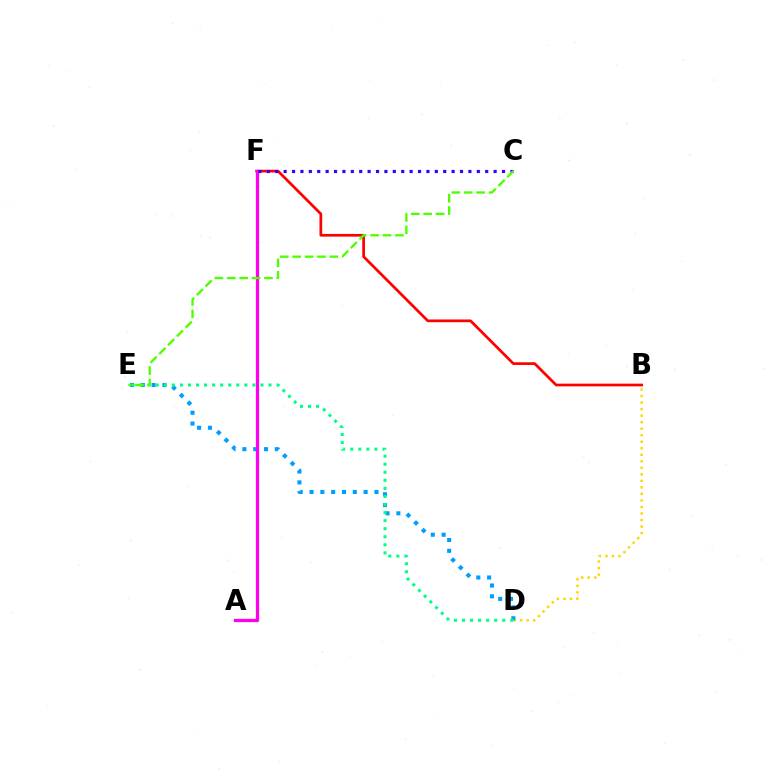{('B', 'F'): [{'color': '#ff0000', 'line_style': 'solid', 'thickness': 1.95}], ('B', 'D'): [{'color': '#ffd500', 'line_style': 'dotted', 'thickness': 1.77}], ('D', 'E'): [{'color': '#009eff', 'line_style': 'dotted', 'thickness': 2.94}, {'color': '#00ff86', 'line_style': 'dotted', 'thickness': 2.19}], ('A', 'F'): [{'color': '#ff00ed', 'line_style': 'solid', 'thickness': 2.35}], ('C', 'F'): [{'color': '#3700ff', 'line_style': 'dotted', 'thickness': 2.28}], ('C', 'E'): [{'color': '#4fff00', 'line_style': 'dashed', 'thickness': 1.68}]}